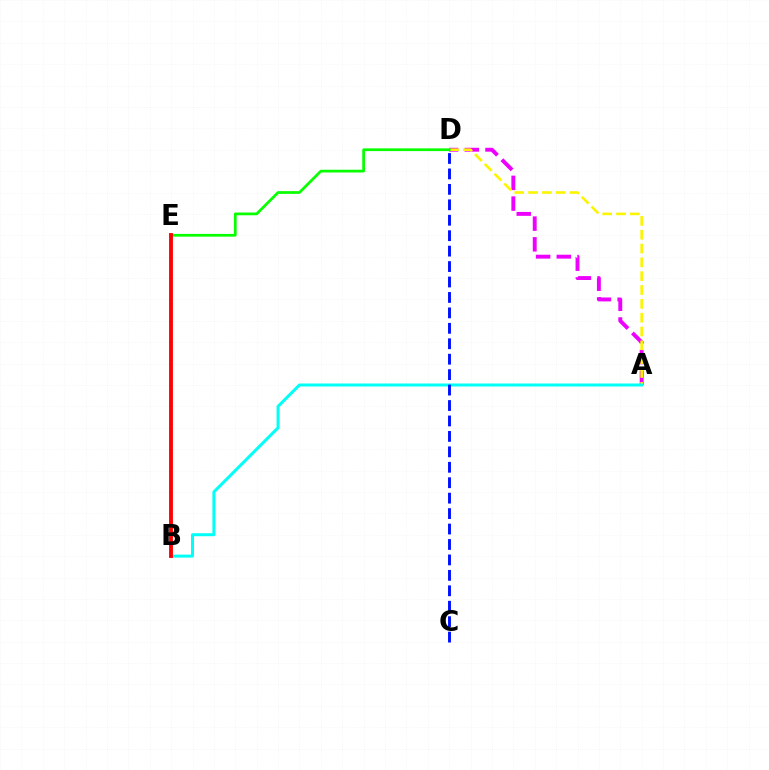{('A', 'D'): [{'color': '#ee00ff', 'line_style': 'dashed', 'thickness': 2.81}, {'color': '#fcf500', 'line_style': 'dashed', 'thickness': 1.88}], ('D', 'E'): [{'color': '#08ff00', 'line_style': 'solid', 'thickness': 1.97}], ('A', 'B'): [{'color': '#00fff6', 'line_style': 'solid', 'thickness': 2.15}], ('C', 'D'): [{'color': '#0010ff', 'line_style': 'dashed', 'thickness': 2.1}], ('B', 'E'): [{'color': '#ff0000', 'line_style': 'solid', 'thickness': 2.77}]}